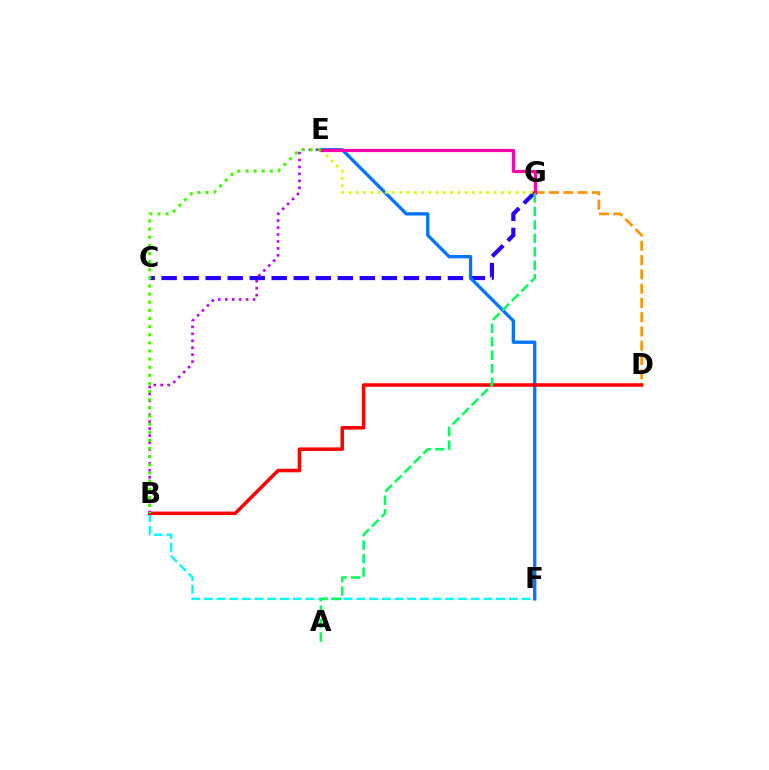{('C', 'G'): [{'color': '#2500ff', 'line_style': 'dashed', 'thickness': 2.99}], ('D', 'G'): [{'color': '#ff9400', 'line_style': 'dashed', 'thickness': 1.94}], ('B', 'F'): [{'color': '#00fff6', 'line_style': 'dashed', 'thickness': 1.73}], ('E', 'F'): [{'color': '#0074ff', 'line_style': 'solid', 'thickness': 2.38}], ('B', 'D'): [{'color': '#ff0000', 'line_style': 'solid', 'thickness': 2.54}], ('B', 'E'): [{'color': '#b900ff', 'line_style': 'dotted', 'thickness': 1.89}, {'color': '#3dff00', 'line_style': 'dotted', 'thickness': 2.21}], ('E', 'G'): [{'color': '#d1ff00', 'line_style': 'dotted', 'thickness': 1.97}, {'color': '#ff00ac', 'line_style': 'solid', 'thickness': 2.31}], ('A', 'G'): [{'color': '#00ff5c', 'line_style': 'dashed', 'thickness': 1.83}]}